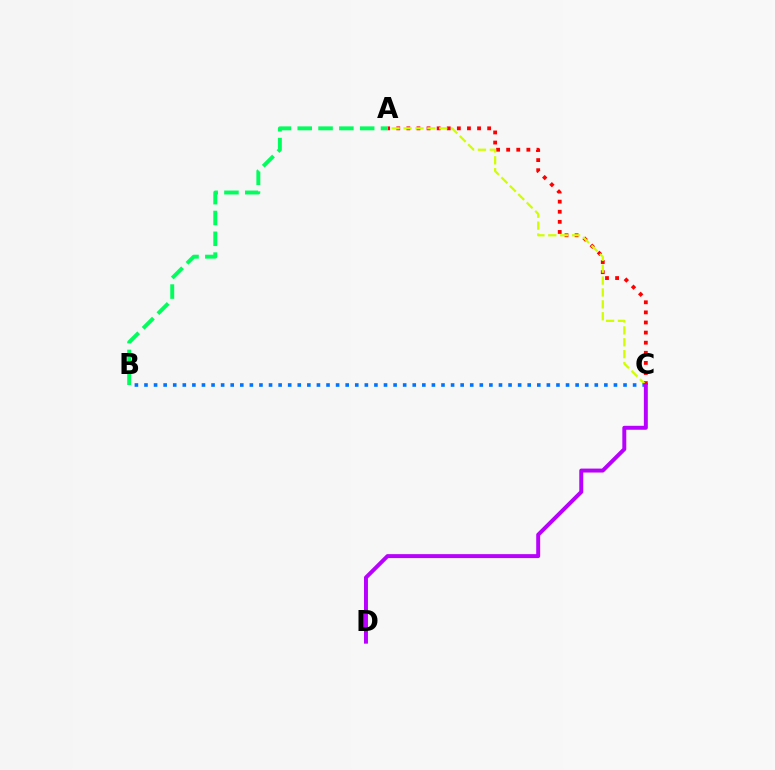{('A', 'C'): [{'color': '#ff0000', 'line_style': 'dotted', 'thickness': 2.74}, {'color': '#d1ff00', 'line_style': 'dashed', 'thickness': 1.61}], ('B', 'C'): [{'color': '#0074ff', 'line_style': 'dotted', 'thickness': 2.6}], ('C', 'D'): [{'color': '#b900ff', 'line_style': 'solid', 'thickness': 2.85}], ('A', 'B'): [{'color': '#00ff5c', 'line_style': 'dashed', 'thickness': 2.83}]}